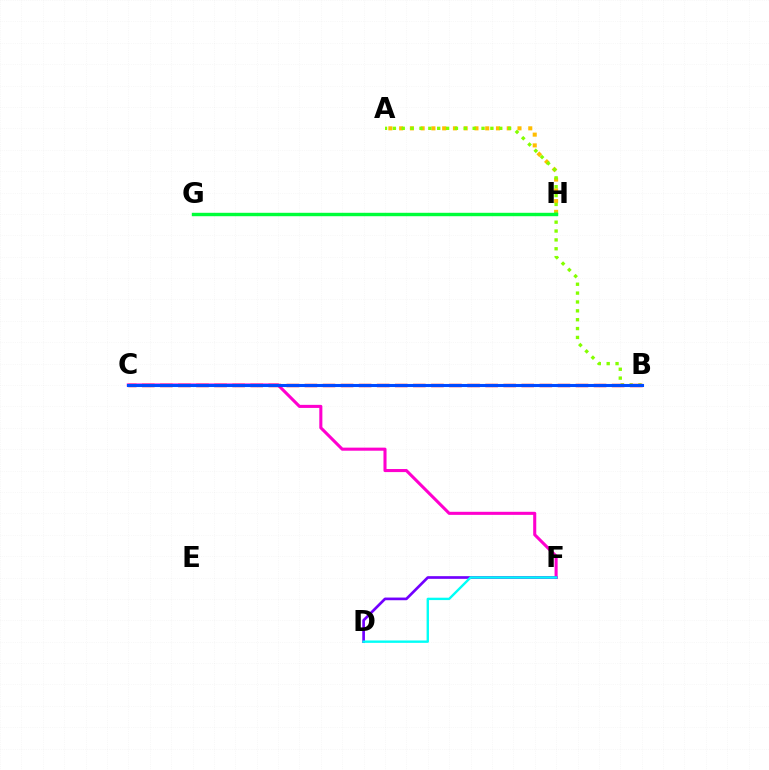{('C', 'F'): [{'color': '#ff00cf', 'line_style': 'solid', 'thickness': 2.21}], ('A', 'H'): [{'color': '#ffbd00', 'line_style': 'dotted', 'thickness': 2.92}], ('D', 'F'): [{'color': '#7200ff', 'line_style': 'solid', 'thickness': 1.93}, {'color': '#00fff6', 'line_style': 'solid', 'thickness': 1.71}], ('A', 'B'): [{'color': '#84ff00', 'line_style': 'dotted', 'thickness': 2.41}], ('G', 'H'): [{'color': '#00ff39', 'line_style': 'solid', 'thickness': 2.45}], ('B', 'C'): [{'color': '#ff0000', 'line_style': 'dashed', 'thickness': 2.45}, {'color': '#004bff', 'line_style': 'solid', 'thickness': 2.22}]}